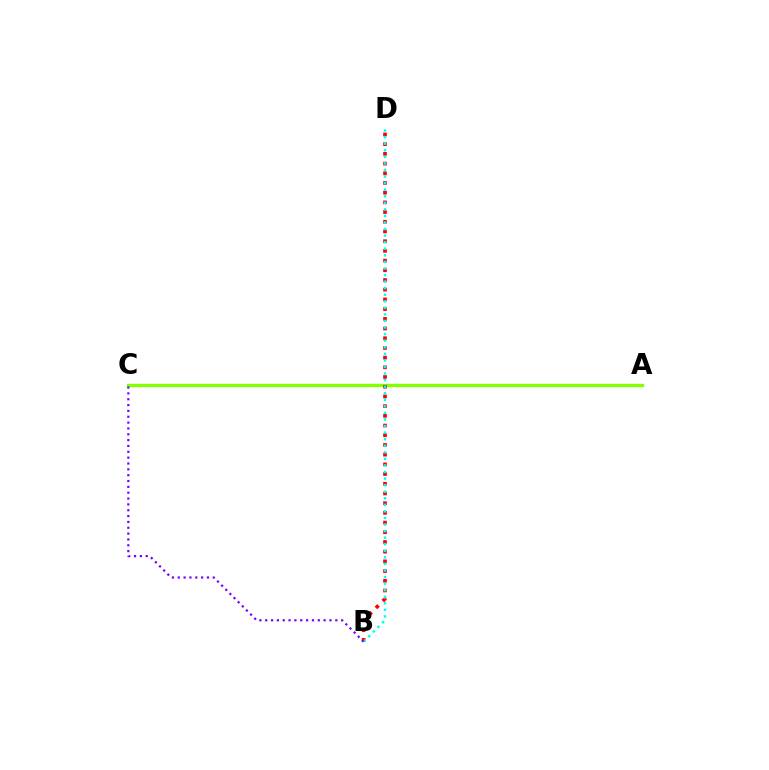{('A', 'C'): [{'color': '#84ff00', 'line_style': 'solid', 'thickness': 2.45}], ('B', 'D'): [{'color': '#ff0000', 'line_style': 'dotted', 'thickness': 2.64}, {'color': '#00fff6', 'line_style': 'dotted', 'thickness': 1.78}], ('B', 'C'): [{'color': '#7200ff', 'line_style': 'dotted', 'thickness': 1.59}]}